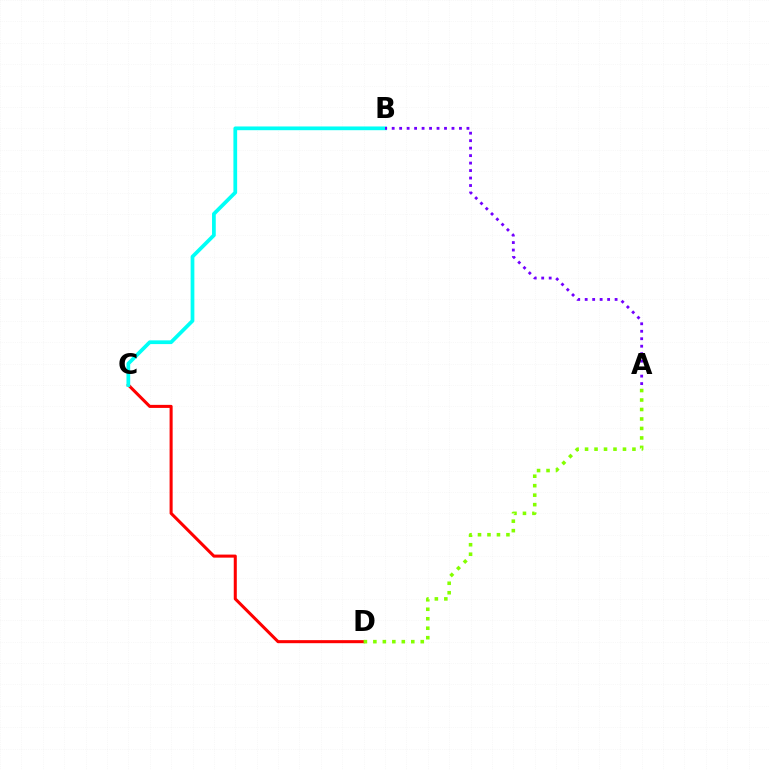{('C', 'D'): [{'color': '#ff0000', 'line_style': 'solid', 'thickness': 2.19}], ('B', 'C'): [{'color': '#00fff6', 'line_style': 'solid', 'thickness': 2.69}], ('A', 'D'): [{'color': '#84ff00', 'line_style': 'dotted', 'thickness': 2.58}], ('A', 'B'): [{'color': '#7200ff', 'line_style': 'dotted', 'thickness': 2.03}]}